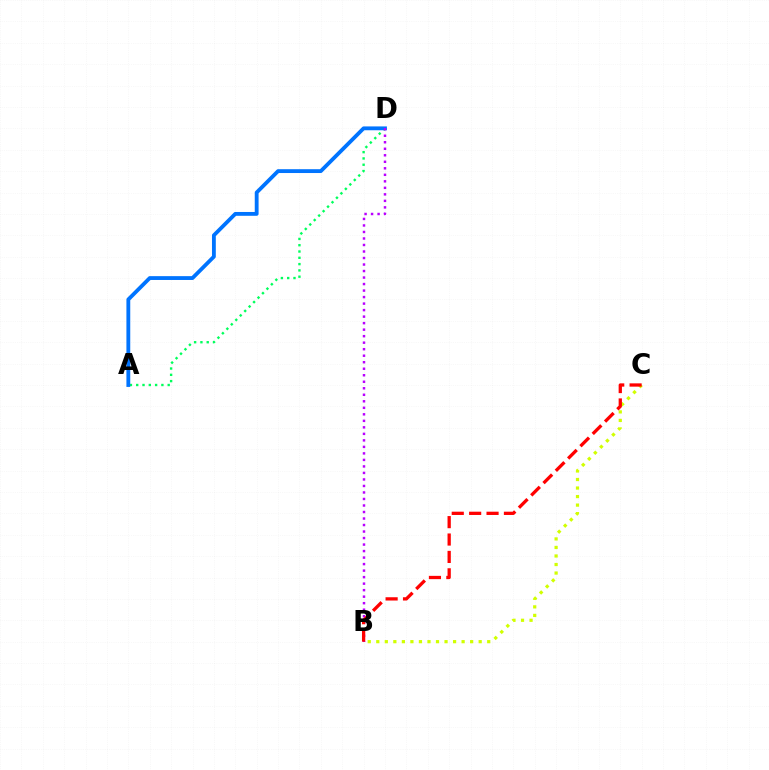{('A', 'D'): [{'color': '#00ff5c', 'line_style': 'dotted', 'thickness': 1.71}, {'color': '#0074ff', 'line_style': 'solid', 'thickness': 2.76}], ('B', 'C'): [{'color': '#d1ff00', 'line_style': 'dotted', 'thickness': 2.32}, {'color': '#ff0000', 'line_style': 'dashed', 'thickness': 2.36}], ('B', 'D'): [{'color': '#b900ff', 'line_style': 'dotted', 'thickness': 1.77}]}